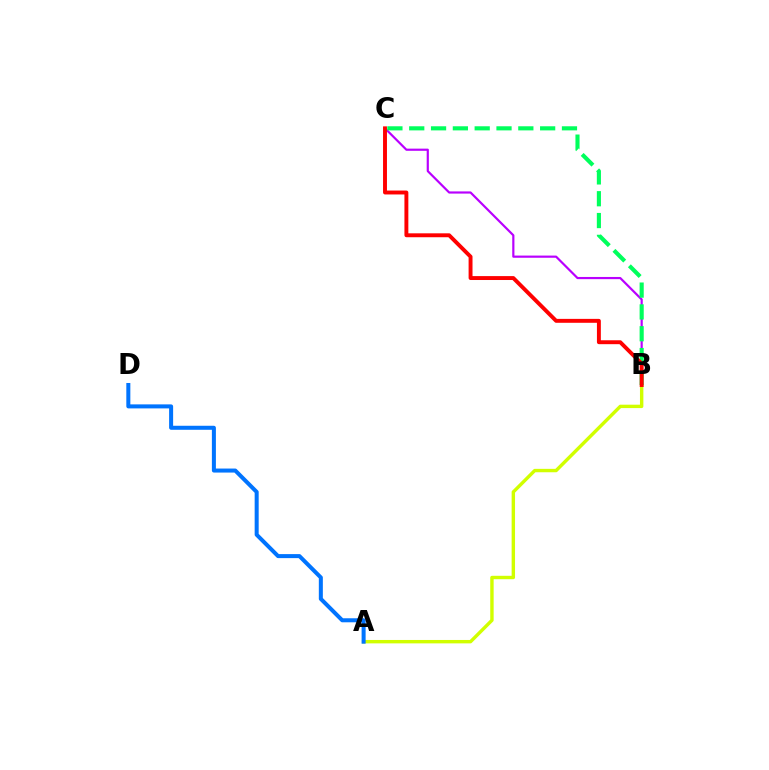{('A', 'B'): [{'color': '#d1ff00', 'line_style': 'solid', 'thickness': 2.45}], ('B', 'C'): [{'color': '#b900ff', 'line_style': 'solid', 'thickness': 1.57}, {'color': '#00ff5c', 'line_style': 'dashed', 'thickness': 2.96}, {'color': '#ff0000', 'line_style': 'solid', 'thickness': 2.82}], ('A', 'D'): [{'color': '#0074ff', 'line_style': 'solid', 'thickness': 2.9}]}